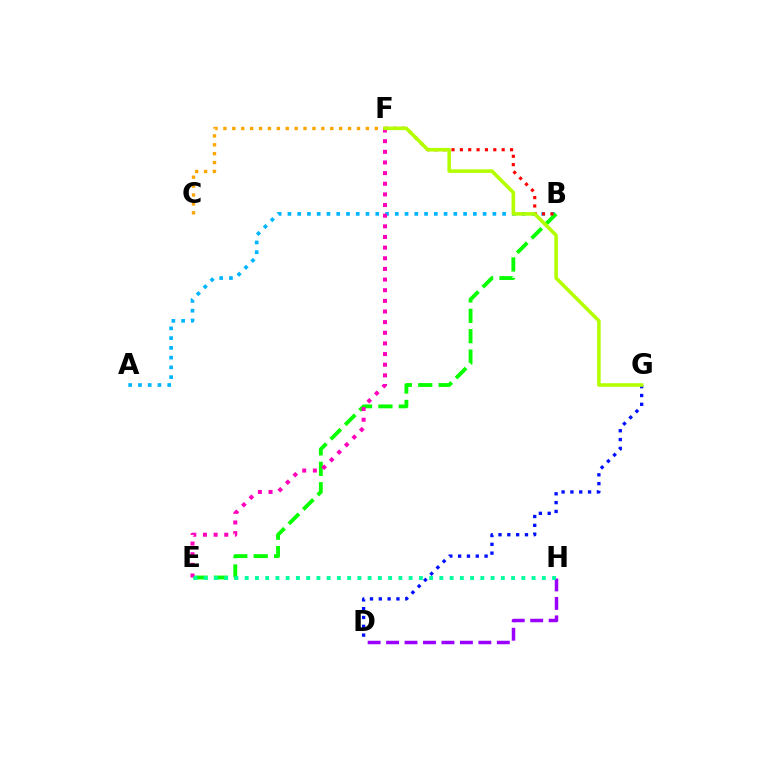{('A', 'B'): [{'color': '#00b5ff', 'line_style': 'dotted', 'thickness': 2.65}], ('C', 'F'): [{'color': '#ffa500', 'line_style': 'dotted', 'thickness': 2.42}], ('B', 'E'): [{'color': '#08ff00', 'line_style': 'dashed', 'thickness': 2.77}], ('B', 'F'): [{'color': '#ff0000', 'line_style': 'dotted', 'thickness': 2.27}], ('D', 'G'): [{'color': '#0010ff', 'line_style': 'dotted', 'thickness': 2.4}], ('D', 'H'): [{'color': '#9b00ff', 'line_style': 'dashed', 'thickness': 2.51}], ('E', 'F'): [{'color': '#ff00bd', 'line_style': 'dotted', 'thickness': 2.89}], ('E', 'H'): [{'color': '#00ff9d', 'line_style': 'dotted', 'thickness': 2.78}], ('F', 'G'): [{'color': '#b3ff00', 'line_style': 'solid', 'thickness': 2.57}]}